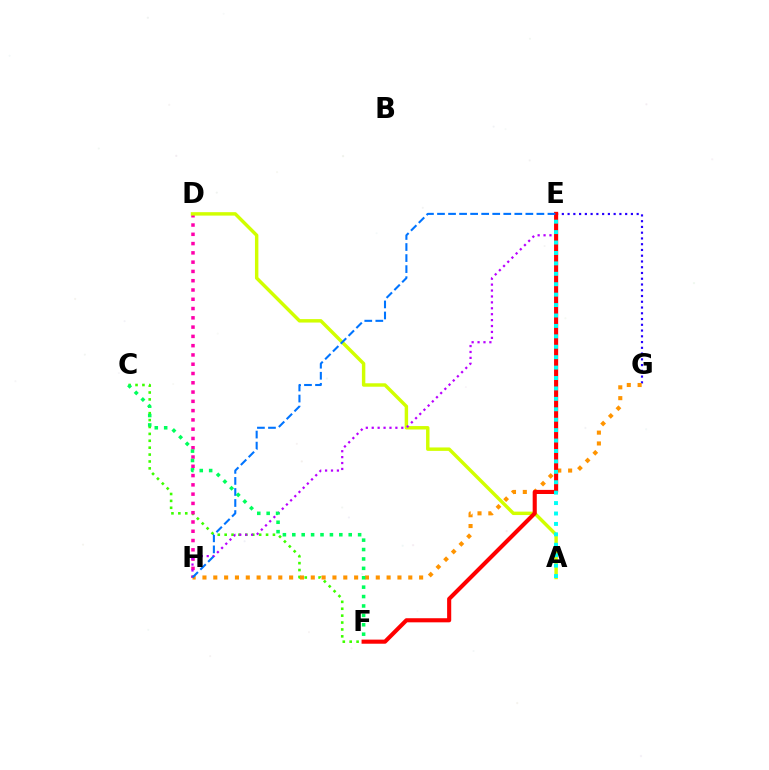{('E', 'G'): [{'color': '#2500ff', 'line_style': 'dotted', 'thickness': 1.56}], ('C', 'F'): [{'color': '#3dff00', 'line_style': 'dotted', 'thickness': 1.87}, {'color': '#00ff5c', 'line_style': 'dotted', 'thickness': 2.55}], ('D', 'H'): [{'color': '#ff00ac', 'line_style': 'dotted', 'thickness': 2.52}], ('A', 'D'): [{'color': '#d1ff00', 'line_style': 'solid', 'thickness': 2.47}], ('E', 'H'): [{'color': '#b900ff', 'line_style': 'dotted', 'thickness': 1.61}, {'color': '#0074ff', 'line_style': 'dashed', 'thickness': 1.5}], ('G', 'H'): [{'color': '#ff9400', 'line_style': 'dotted', 'thickness': 2.94}], ('E', 'F'): [{'color': '#ff0000', 'line_style': 'solid', 'thickness': 2.95}], ('A', 'E'): [{'color': '#00fff6', 'line_style': 'dotted', 'thickness': 2.83}]}